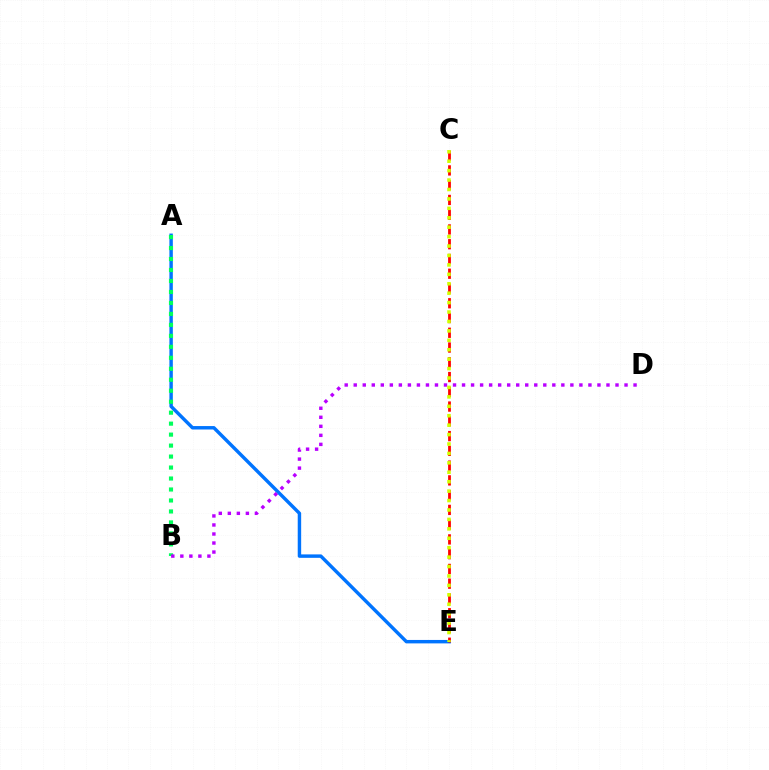{('A', 'E'): [{'color': '#0074ff', 'line_style': 'solid', 'thickness': 2.47}], ('A', 'B'): [{'color': '#00ff5c', 'line_style': 'dotted', 'thickness': 2.98}], ('B', 'D'): [{'color': '#b900ff', 'line_style': 'dotted', 'thickness': 2.45}], ('C', 'E'): [{'color': '#ff0000', 'line_style': 'dashed', 'thickness': 2.01}, {'color': '#d1ff00', 'line_style': 'dotted', 'thickness': 2.56}]}